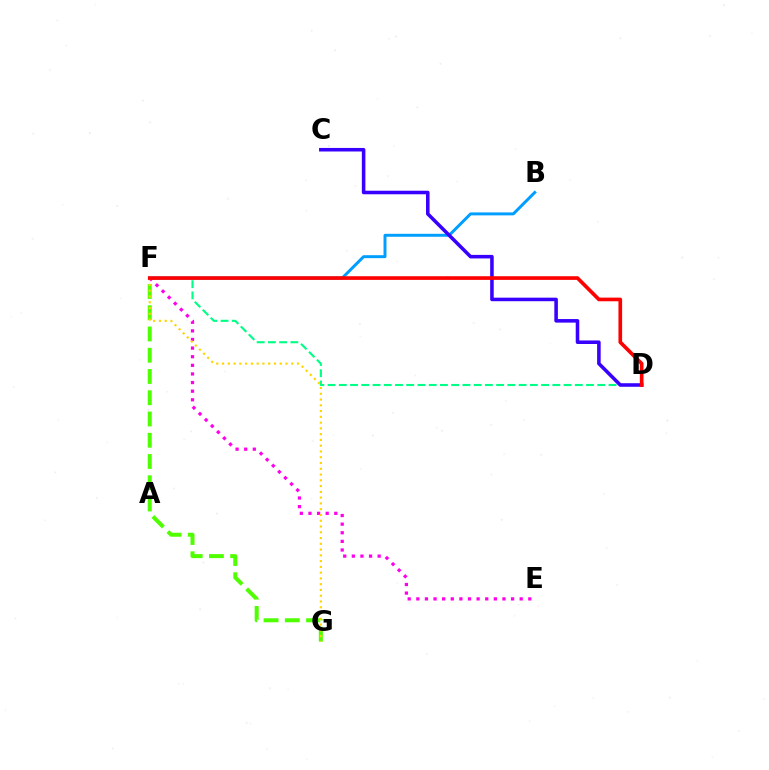{('B', 'F'): [{'color': '#009eff', 'line_style': 'solid', 'thickness': 2.13}], ('D', 'F'): [{'color': '#00ff86', 'line_style': 'dashed', 'thickness': 1.53}, {'color': '#ff0000', 'line_style': 'solid', 'thickness': 2.64}], ('F', 'G'): [{'color': '#4fff00', 'line_style': 'dashed', 'thickness': 2.89}, {'color': '#ffd500', 'line_style': 'dotted', 'thickness': 1.57}], ('E', 'F'): [{'color': '#ff00ed', 'line_style': 'dotted', 'thickness': 2.34}], ('C', 'D'): [{'color': '#3700ff', 'line_style': 'solid', 'thickness': 2.56}]}